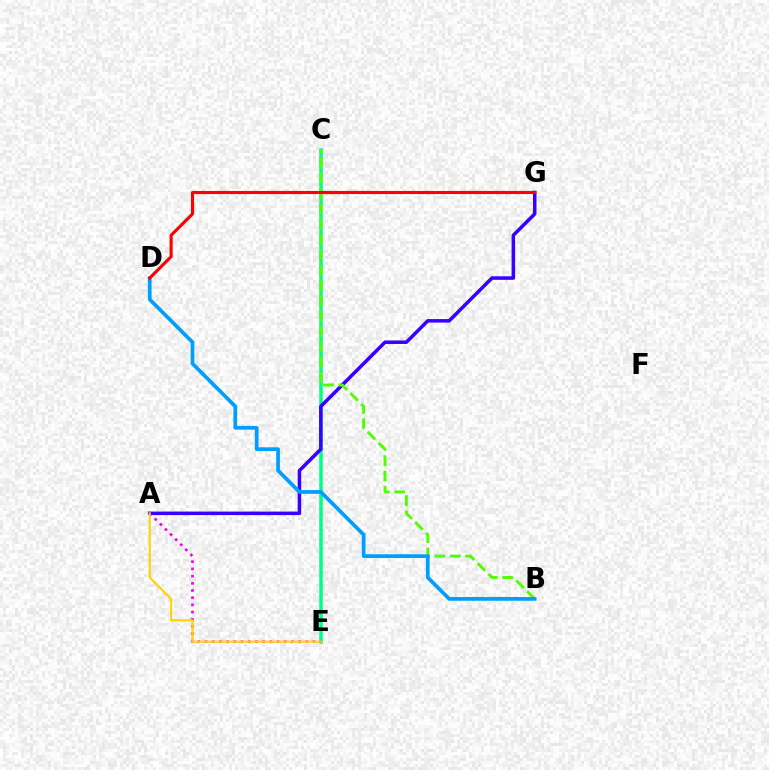{('C', 'E'): [{'color': '#00ff86', 'line_style': 'solid', 'thickness': 2.52}], ('A', 'E'): [{'color': '#ff00ed', 'line_style': 'dotted', 'thickness': 1.95}, {'color': '#ffd500', 'line_style': 'solid', 'thickness': 1.55}], ('A', 'G'): [{'color': '#3700ff', 'line_style': 'solid', 'thickness': 2.53}], ('B', 'C'): [{'color': '#4fff00', 'line_style': 'dashed', 'thickness': 2.08}], ('B', 'D'): [{'color': '#009eff', 'line_style': 'solid', 'thickness': 2.68}], ('D', 'G'): [{'color': '#ff0000', 'line_style': 'solid', 'thickness': 2.24}]}